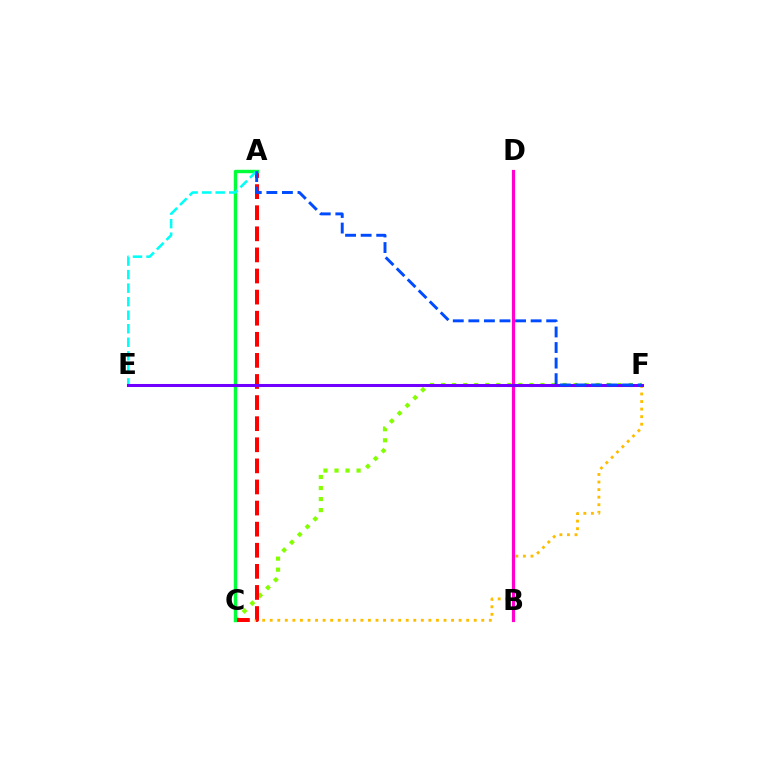{('C', 'F'): [{'color': '#84ff00', 'line_style': 'dotted', 'thickness': 3.0}, {'color': '#ffbd00', 'line_style': 'dotted', 'thickness': 2.05}], ('A', 'C'): [{'color': '#ff0000', 'line_style': 'dashed', 'thickness': 2.87}, {'color': '#00ff39', 'line_style': 'solid', 'thickness': 2.47}], ('B', 'D'): [{'color': '#ff00cf', 'line_style': 'solid', 'thickness': 2.29}], ('A', 'E'): [{'color': '#00fff6', 'line_style': 'dashed', 'thickness': 1.84}], ('E', 'F'): [{'color': '#7200ff', 'line_style': 'solid', 'thickness': 2.19}], ('A', 'F'): [{'color': '#004bff', 'line_style': 'dashed', 'thickness': 2.11}]}